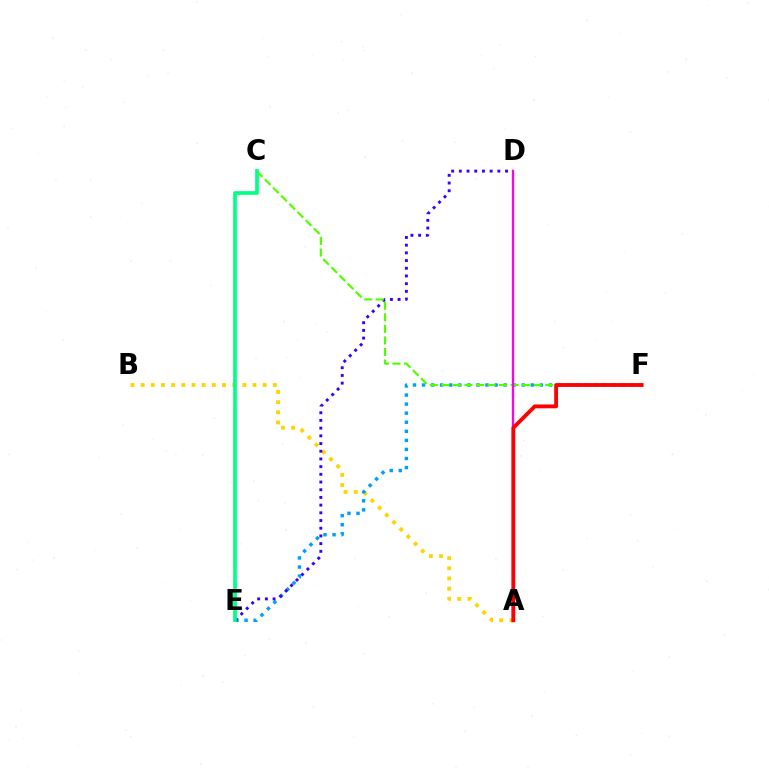{('A', 'B'): [{'color': '#ffd500', 'line_style': 'dotted', 'thickness': 2.76}], ('E', 'F'): [{'color': '#009eff', 'line_style': 'dotted', 'thickness': 2.46}], ('D', 'E'): [{'color': '#3700ff', 'line_style': 'dotted', 'thickness': 2.09}], ('C', 'F'): [{'color': '#4fff00', 'line_style': 'dashed', 'thickness': 1.57}], ('C', 'E'): [{'color': '#00ff86', 'line_style': 'solid', 'thickness': 2.65}], ('A', 'D'): [{'color': '#ff00ed', 'line_style': 'solid', 'thickness': 1.65}], ('A', 'F'): [{'color': '#ff0000', 'line_style': 'solid', 'thickness': 2.76}]}